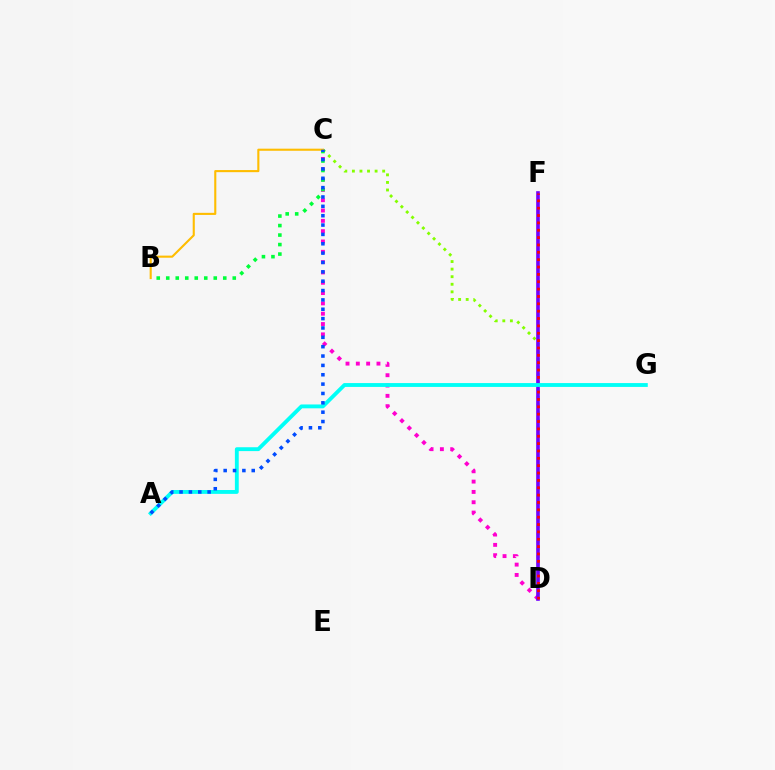{('C', 'D'): [{'color': '#ff00cf', 'line_style': 'dotted', 'thickness': 2.8}, {'color': '#84ff00', 'line_style': 'dotted', 'thickness': 2.06}], ('D', 'F'): [{'color': '#7200ff', 'line_style': 'solid', 'thickness': 2.62}, {'color': '#ff0000', 'line_style': 'dotted', 'thickness': 2.0}], ('A', 'G'): [{'color': '#00fff6', 'line_style': 'solid', 'thickness': 2.77}], ('B', 'C'): [{'color': '#00ff39', 'line_style': 'dotted', 'thickness': 2.58}, {'color': '#ffbd00', 'line_style': 'solid', 'thickness': 1.51}], ('A', 'C'): [{'color': '#004bff', 'line_style': 'dotted', 'thickness': 2.54}]}